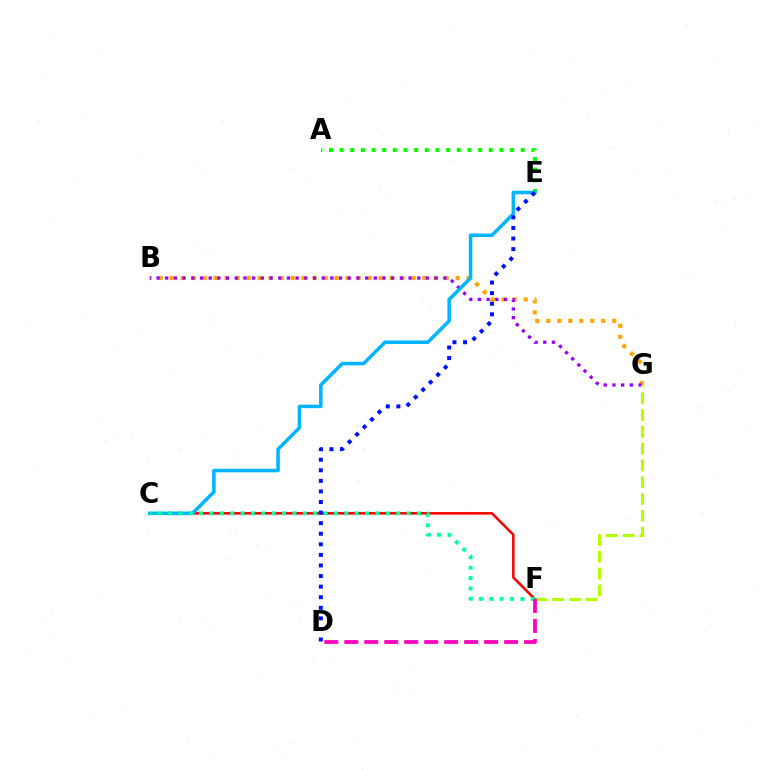{('B', 'G'): [{'color': '#ffa500', 'line_style': 'dotted', 'thickness': 2.99}, {'color': '#9b00ff', 'line_style': 'dotted', 'thickness': 2.36}], ('C', 'F'): [{'color': '#ff0000', 'line_style': 'solid', 'thickness': 1.85}, {'color': '#00ff9d', 'line_style': 'dotted', 'thickness': 2.82}], ('A', 'E'): [{'color': '#08ff00', 'line_style': 'dotted', 'thickness': 2.89}], ('F', 'G'): [{'color': '#b3ff00', 'line_style': 'dashed', 'thickness': 2.28}], ('C', 'E'): [{'color': '#00b5ff', 'line_style': 'solid', 'thickness': 2.54}], ('D', 'E'): [{'color': '#0010ff', 'line_style': 'dotted', 'thickness': 2.87}], ('D', 'F'): [{'color': '#ff00bd', 'line_style': 'dashed', 'thickness': 2.71}]}